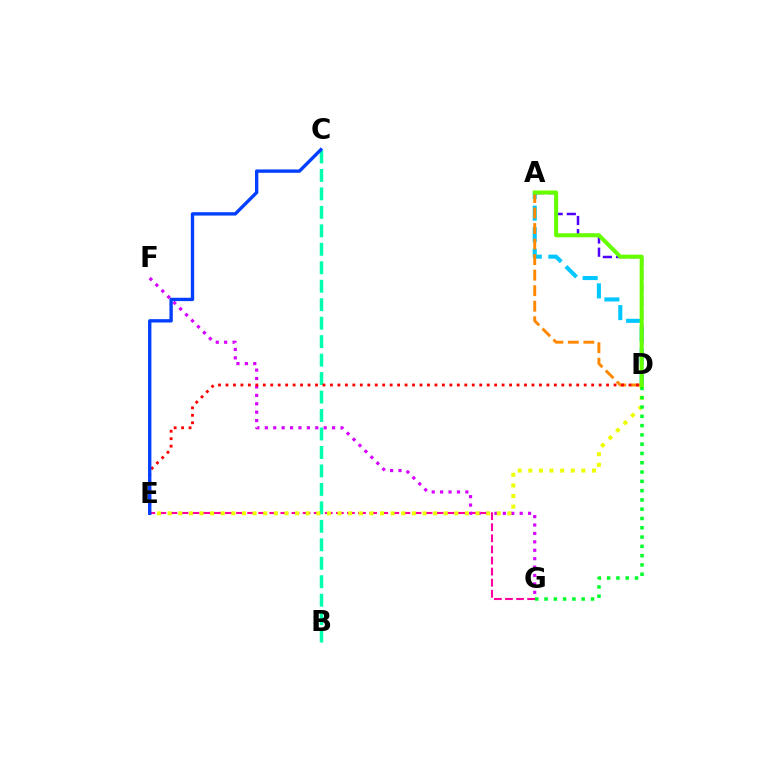{('E', 'G'): [{'color': '#ff00a0', 'line_style': 'dashed', 'thickness': 1.51}], ('A', 'D'): [{'color': '#00c7ff', 'line_style': 'dashed', 'thickness': 2.93}, {'color': '#ff8800', 'line_style': 'dashed', 'thickness': 2.11}, {'color': '#4f00ff', 'line_style': 'dashed', 'thickness': 1.79}, {'color': '#66ff00', 'line_style': 'solid', 'thickness': 2.91}], ('F', 'G'): [{'color': '#d600ff', 'line_style': 'dotted', 'thickness': 2.29}], ('B', 'C'): [{'color': '#00ffaf', 'line_style': 'dashed', 'thickness': 2.51}], ('D', 'E'): [{'color': '#eeff00', 'line_style': 'dotted', 'thickness': 2.88}, {'color': '#ff0000', 'line_style': 'dotted', 'thickness': 2.03}], ('D', 'G'): [{'color': '#00ff27', 'line_style': 'dotted', 'thickness': 2.52}], ('C', 'E'): [{'color': '#003fff', 'line_style': 'solid', 'thickness': 2.42}]}